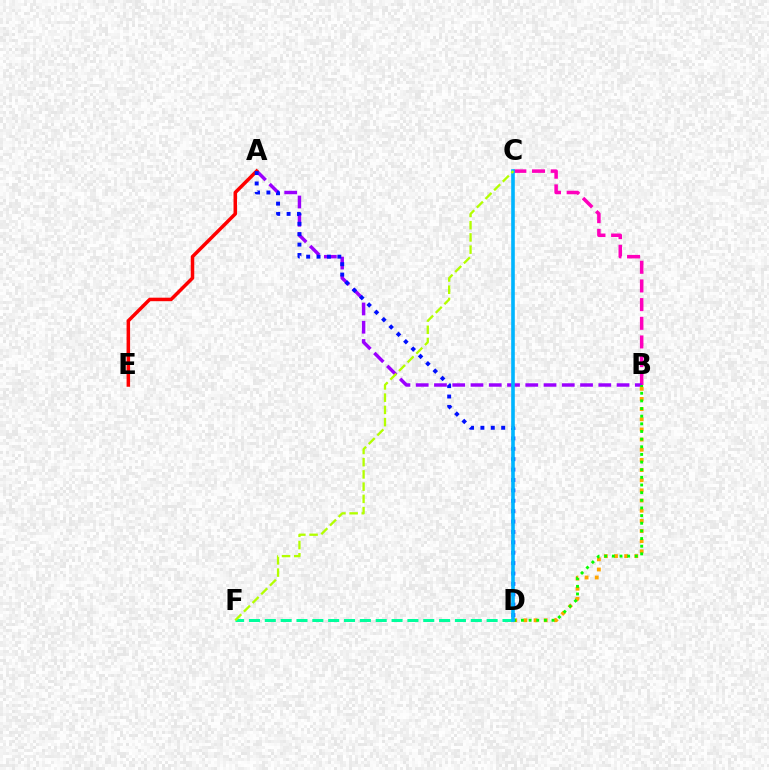{('B', 'C'): [{'color': '#ff00bd', 'line_style': 'dashed', 'thickness': 2.54}], ('B', 'D'): [{'color': '#ffa500', 'line_style': 'dotted', 'thickness': 2.76}, {'color': '#08ff00', 'line_style': 'dotted', 'thickness': 2.08}], ('A', 'B'): [{'color': '#9b00ff', 'line_style': 'dashed', 'thickness': 2.48}], ('D', 'F'): [{'color': '#00ff9d', 'line_style': 'dashed', 'thickness': 2.15}], ('A', 'E'): [{'color': '#ff0000', 'line_style': 'solid', 'thickness': 2.52}], ('A', 'D'): [{'color': '#0010ff', 'line_style': 'dotted', 'thickness': 2.82}], ('C', 'D'): [{'color': '#00b5ff', 'line_style': 'solid', 'thickness': 2.61}], ('C', 'F'): [{'color': '#b3ff00', 'line_style': 'dashed', 'thickness': 1.66}]}